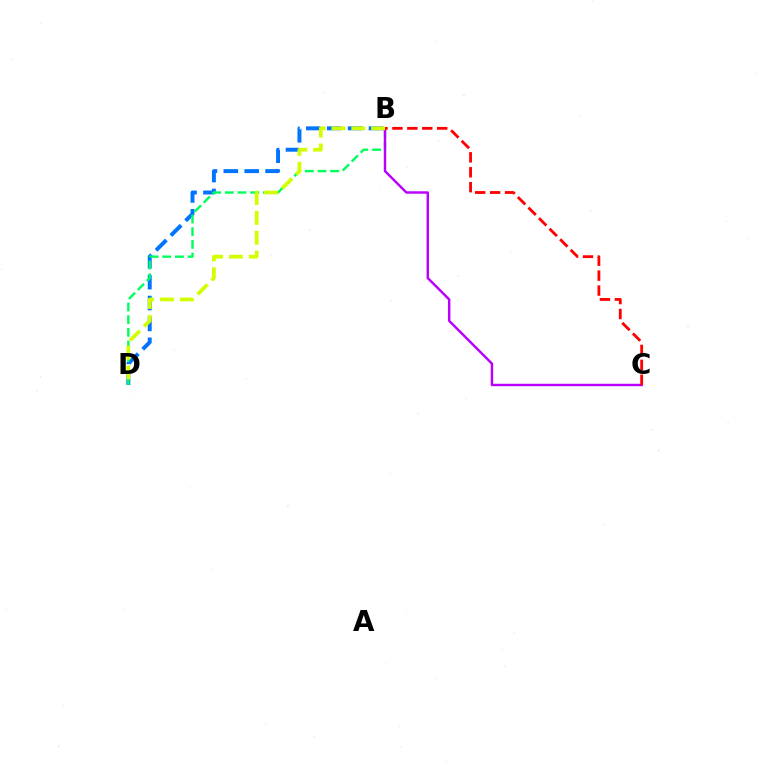{('B', 'D'): [{'color': '#0074ff', 'line_style': 'dashed', 'thickness': 2.84}, {'color': '#00ff5c', 'line_style': 'dashed', 'thickness': 1.72}, {'color': '#d1ff00', 'line_style': 'dashed', 'thickness': 2.7}], ('B', 'C'): [{'color': '#b900ff', 'line_style': 'solid', 'thickness': 1.76}, {'color': '#ff0000', 'line_style': 'dashed', 'thickness': 2.03}]}